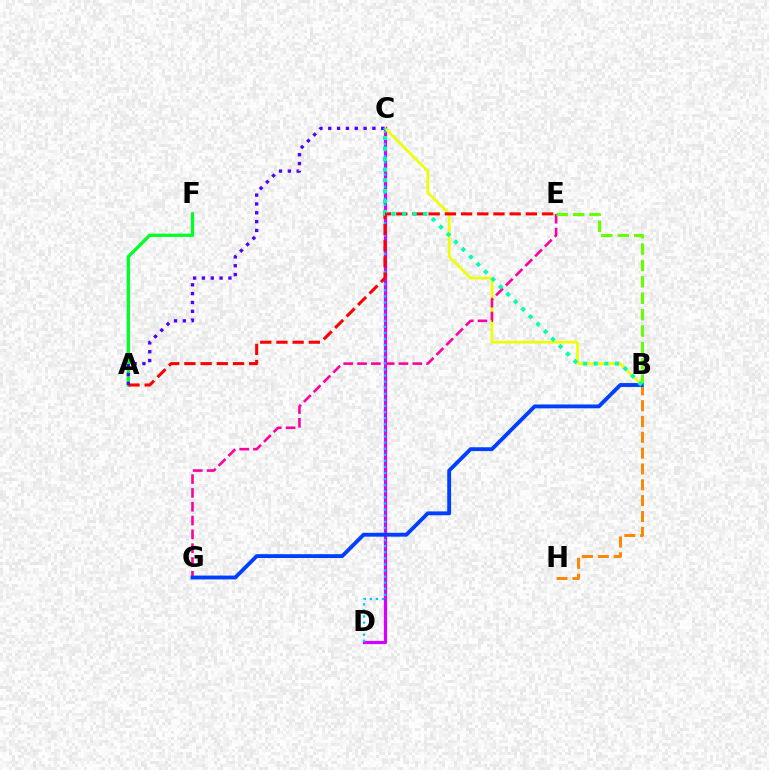{('C', 'D'): [{'color': '#d600ff', 'line_style': 'solid', 'thickness': 2.31}, {'color': '#00c7ff', 'line_style': 'dotted', 'thickness': 1.65}], ('B', 'C'): [{'color': '#eeff00', 'line_style': 'solid', 'thickness': 1.94}, {'color': '#00ffaf', 'line_style': 'dotted', 'thickness': 2.87}], ('A', 'F'): [{'color': '#00ff27', 'line_style': 'solid', 'thickness': 2.36}], ('E', 'G'): [{'color': '#ff00a0', 'line_style': 'dashed', 'thickness': 1.88}], ('B', 'E'): [{'color': '#66ff00', 'line_style': 'dashed', 'thickness': 2.23}], ('A', 'E'): [{'color': '#ff0000', 'line_style': 'dashed', 'thickness': 2.2}], ('B', 'H'): [{'color': '#ff8800', 'line_style': 'dashed', 'thickness': 2.15}], ('B', 'G'): [{'color': '#003fff', 'line_style': 'solid', 'thickness': 2.77}], ('A', 'C'): [{'color': '#4f00ff', 'line_style': 'dotted', 'thickness': 2.4}]}